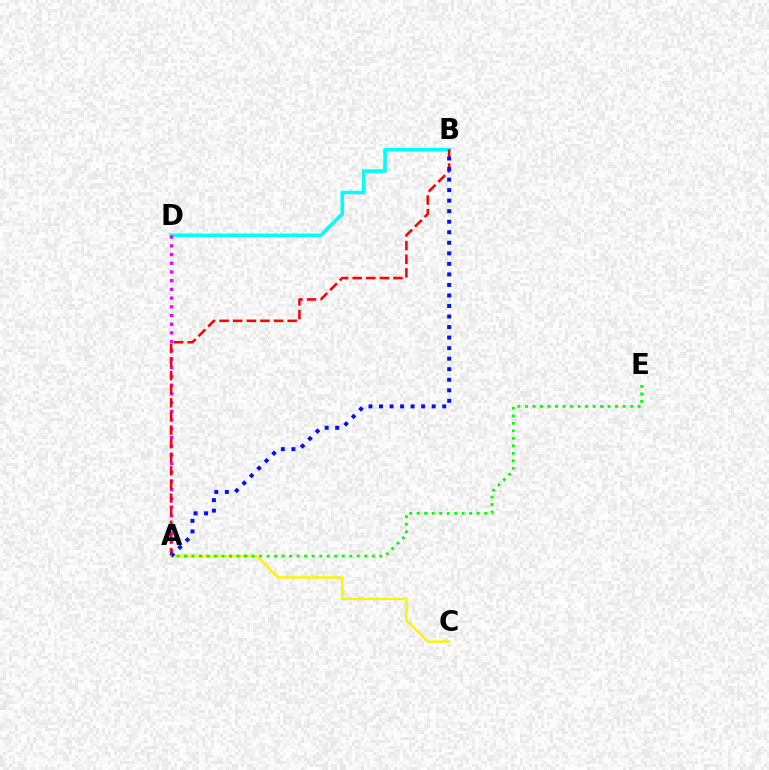{('B', 'D'): [{'color': '#00fff6', 'line_style': 'solid', 'thickness': 2.55}], ('A', 'D'): [{'color': '#ee00ff', 'line_style': 'dotted', 'thickness': 2.37}], ('A', 'B'): [{'color': '#ff0000', 'line_style': 'dashed', 'thickness': 1.85}, {'color': '#0010ff', 'line_style': 'dotted', 'thickness': 2.86}], ('A', 'C'): [{'color': '#fcf500', 'line_style': 'solid', 'thickness': 1.78}], ('A', 'E'): [{'color': '#08ff00', 'line_style': 'dotted', 'thickness': 2.04}]}